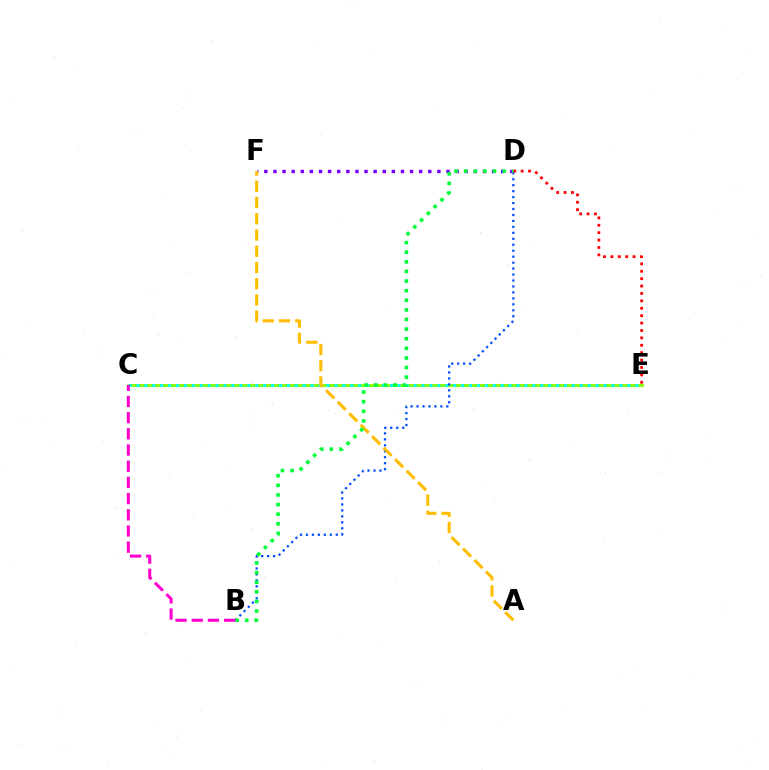{('C', 'E'): [{'color': '#84ff00', 'line_style': 'solid', 'thickness': 2.07}, {'color': '#00fff6', 'line_style': 'dotted', 'thickness': 2.15}], ('D', 'F'): [{'color': '#7200ff', 'line_style': 'dotted', 'thickness': 2.47}], ('B', 'D'): [{'color': '#004bff', 'line_style': 'dotted', 'thickness': 1.62}, {'color': '#00ff39', 'line_style': 'dotted', 'thickness': 2.61}], ('D', 'E'): [{'color': '#ff0000', 'line_style': 'dotted', 'thickness': 2.01}], ('A', 'F'): [{'color': '#ffbd00', 'line_style': 'dashed', 'thickness': 2.21}], ('B', 'C'): [{'color': '#ff00cf', 'line_style': 'dashed', 'thickness': 2.2}]}